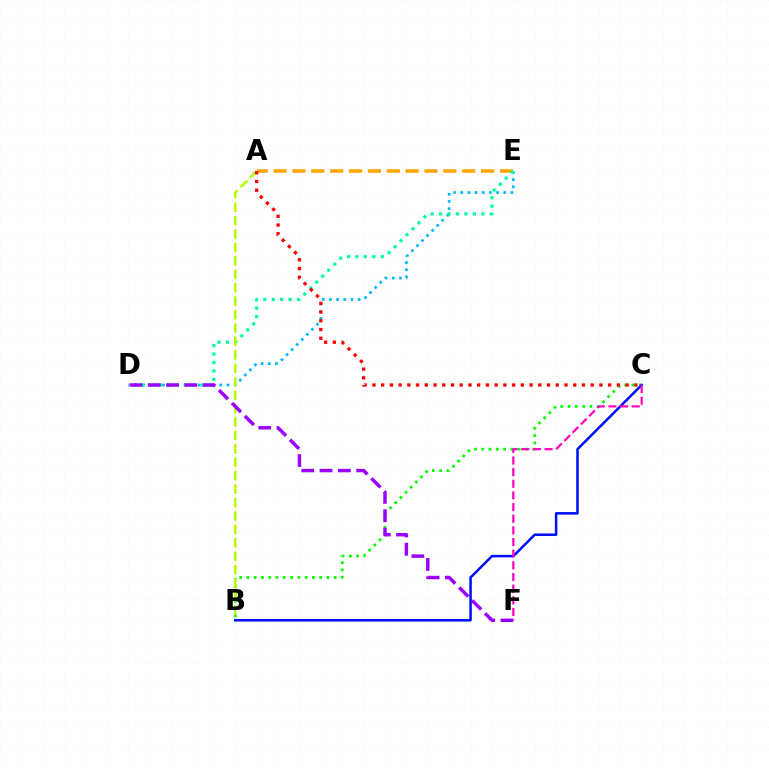{('B', 'C'): [{'color': '#08ff00', 'line_style': 'dotted', 'thickness': 1.98}, {'color': '#0010ff', 'line_style': 'solid', 'thickness': 1.82}], ('D', 'E'): [{'color': '#00b5ff', 'line_style': 'dotted', 'thickness': 1.95}, {'color': '#00ff9d', 'line_style': 'dotted', 'thickness': 2.3}], ('A', 'E'): [{'color': '#ffa500', 'line_style': 'dashed', 'thickness': 2.56}], ('A', 'B'): [{'color': '#b3ff00', 'line_style': 'dashed', 'thickness': 1.82}], ('A', 'C'): [{'color': '#ff0000', 'line_style': 'dotted', 'thickness': 2.37}], ('D', 'F'): [{'color': '#9b00ff', 'line_style': 'dashed', 'thickness': 2.49}], ('C', 'F'): [{'color': '#ff00bd', 'line_style': 'dashed', 'thickness': 1.58}]}